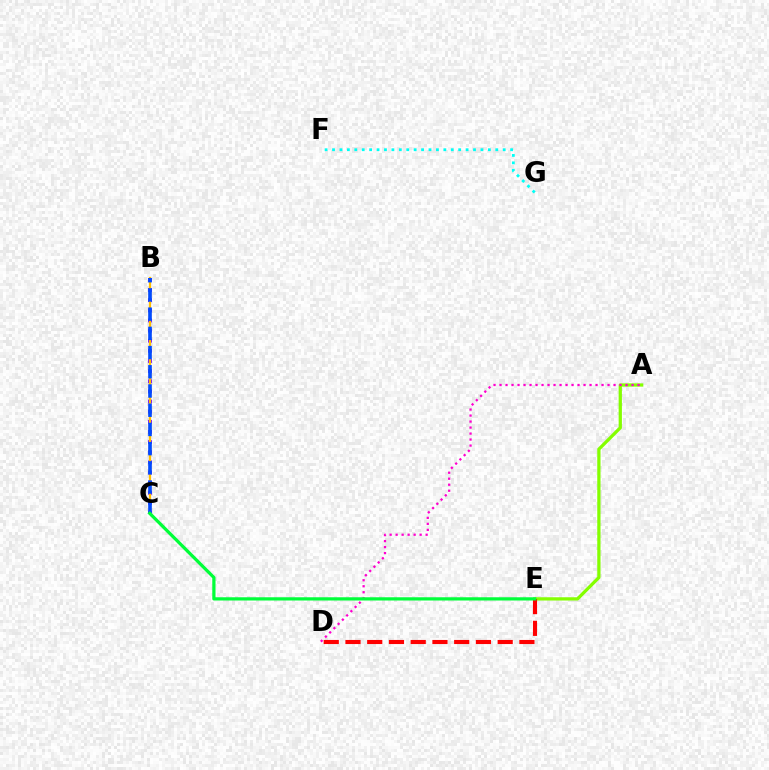{('B', 'C'): [{'color': '#7200ff', 'line_style': 'dotted', 'thickness': 2.75}, {'color': '#ffbd00', 'line_style': 'solid', 'thickness': 1.6}, {'color': '#004bff', 'line_style': 'dashed', 'thickness': 2.61}], ('A', 'E'): [{'color': '#84ff00', 'line_style': 'solid', 'thickness': 2.35}], ('F', 'G'): [{'color': '#00fff6', 'line_style': 'dotted', 'thickness': 2.02}], ('D', 'E'): [{'color': '#ff0000', 'line_style': 'dashed', 'thickness': 2.95}], ('A', 'D'): [{'color': '#ff00cf', 'line_style': 'dotted', 'thickness': 1.63}], ('C', 'E'): [{'color': '#00ff39', 'line_style': 'solid', 'thickness': 2.33}]}